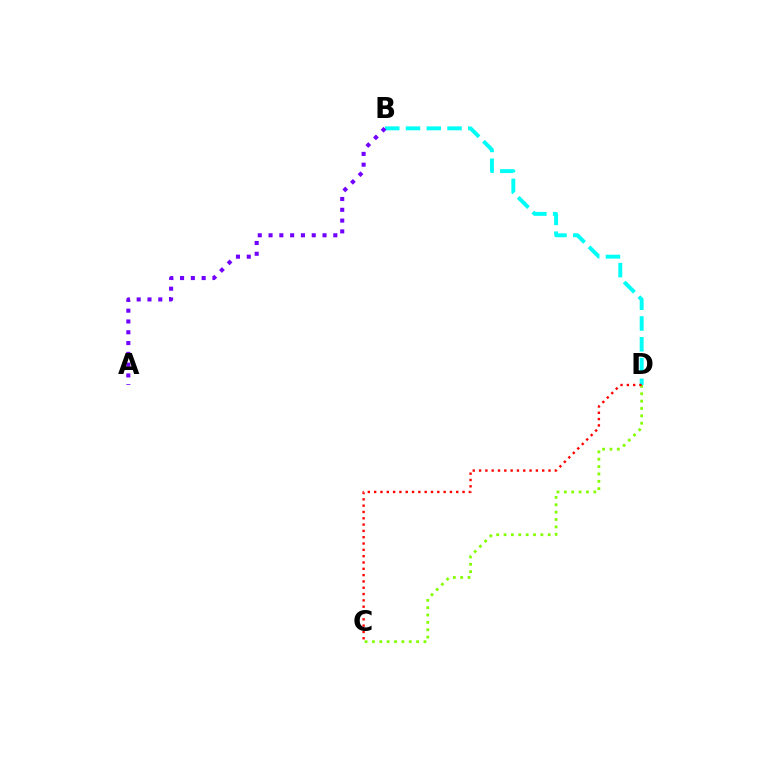{('C', 'D'): [{'color': '#84ff00', 'line_style': 'dotted', 'thickness': 2.0}, {'color': '#ff0000', 'line_style': 'dotted', 'thickness': 1.72}], ('B', 'D'): [{'color': '#00fff6', 'line_style': 'dashed', 'thickness': 2.82}], ('A', 'B'): [{'color': '#7200ff', 'line_style': 'dotted', 'thickness': 2.93}]}